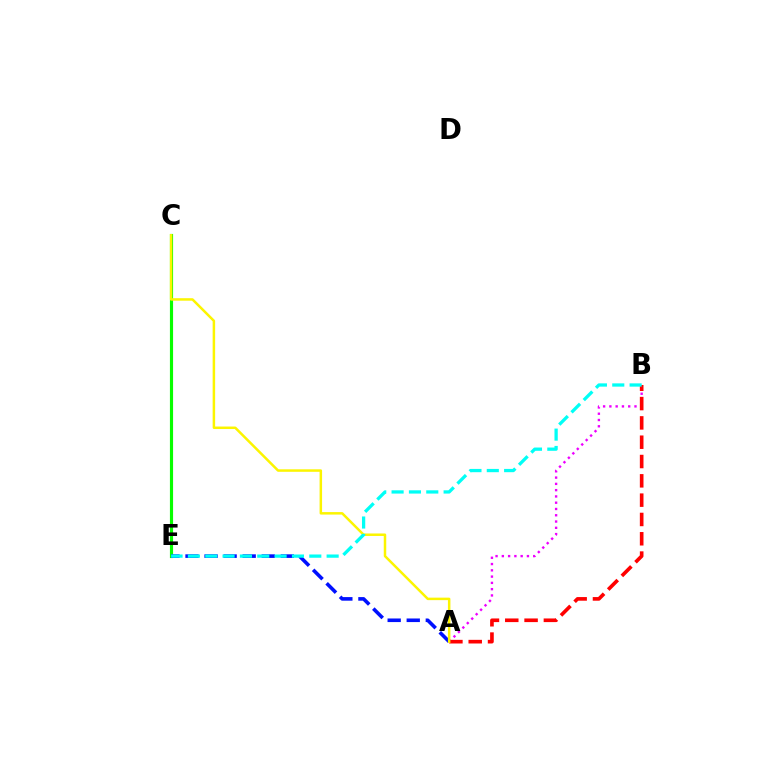{('C', 'E'): [{'color': '#08ff00', 'line_style': 'solid', 'thickness': 2.27}], ('A', 'B'): [{'color': '#ee00ff', 'line_style': 'dotted', 'thickness': 1.71}, {'color': '#ff0000', 'line_style': 'dashed', 'thickness': 2.62}], ('A', 'E'): [{'color': '#0010ff', 'line_style': 'dashed', 'thickness': 2.59}], ('A', 'C'): [{'color': '#fcf500', 'line_style': 'solid', 'thickness': 1.79}], ('B', 'E'): [{'color': '#00fff6', 'line_style': 'dashed', 'thickness': 2.36}]}